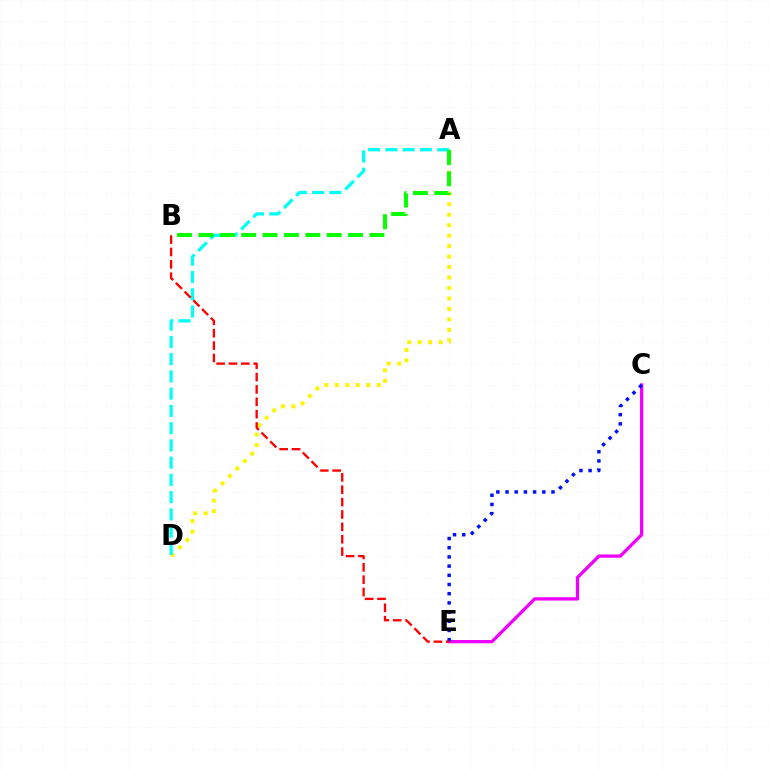{('A', 'D'): [{'color': '#fcf500', 'line_style': 'dotted', 'thickness': 2.84}, {'color': '#00fff6', 'line_style': 'dashed', 'thickness': 2.34}], ('A', 'B'): [{'color': '#08ff00', 'line_style': 'dashed', 'thickness': 2.9}], ('C', 'E'): [{'color': '#ee00ff', 'line_style': 'solid', 'thickness': 2.38}, {'color': '#0010ff', 'line_style': 'dotted', 'thickness': 2.5}], ('B', 'E'): [{'color': '#ff0000', 'line_style': 'dashed', 'thickness': 1.68}]}